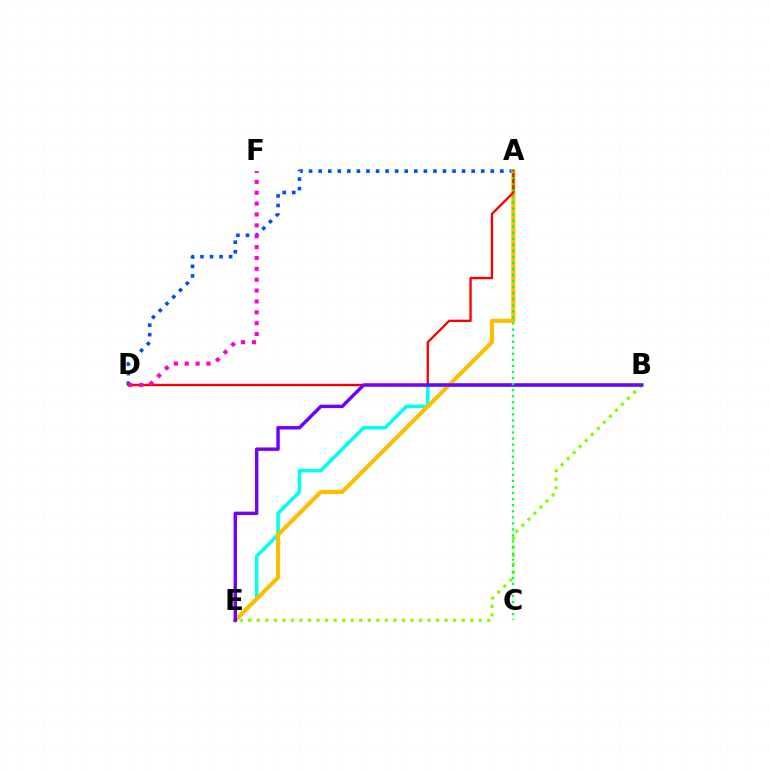{('A', 'D'): [{'color': '#004bff', 'line_style': 'dotted', 'thickness': 2.6}, {'color': '#ff0000', 'line_style': 'solid', 'thickness': 1.68}], ('B', 'E'): [{'color': '#00fff6', 'line_style': 'solid', 'thickness': 2.56}, {'color': '#84ff00', 'line_style': 'dotted', 'thickness': 2.32}, {'color': '#7200ff', 'line_style': 'solid', 'thickness': 2.47}], ('A', 'E'): [{'color': '#ffbd00', 'line_style': 'solid', 'thickness': 2.97}], ('A', 'C'): [{'color': '#00ff39', 'line_style': 'dotted', 'thickness': 1.65}], ('D', 'F'): [{'color': '#ff00cf', 'line_style': 'dotted', 'thickness': 2.95}]}